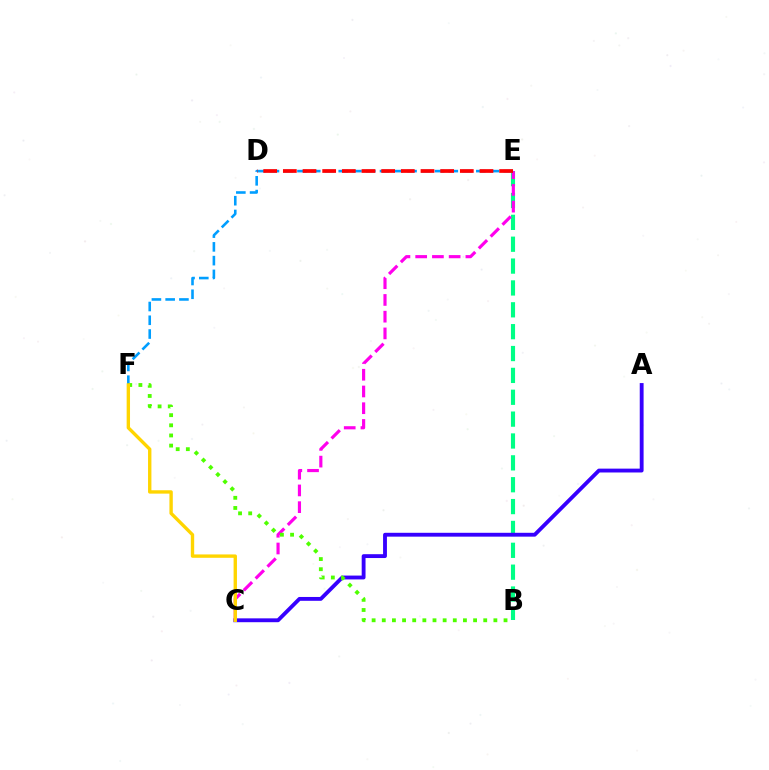{('B', 'E'): [{'color': '#00ff86', 'line_style': 'dashed', 'thickness': 2.97}], ('A', 'C'): [{'color': '#3700ff', 'line_style': 'solid', 'thickness': 2.77}], ('C', 'E'): [{'color': '#ff00ed', 'line_style': 'dashed', 'thickness': 2.27}], ('E', 'F'): [{'color': '#009eff', 'line_style': 'dashed', 'thickness': 1.87}], ('B', 'F'): [{'color': '#4fff00', 'line_style': 'dotted', 'thickness': 2.76}], ('D', 'E'): [{'color': '#ff0000', 'line_style': 'dashed', 'thickness': 2.67}], ('C', 'F'): [{'color': '#ffd500', 'line_style': 'solid', 'thickness': 2.43}]}